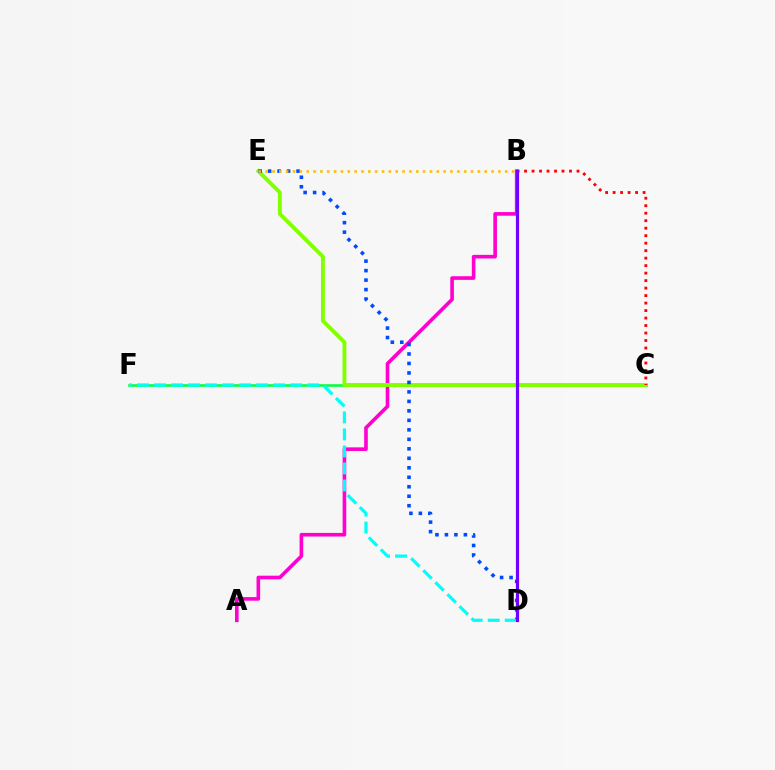{('A', 'B'): [{'color': '#ff00cf', 'line_style': 'solid', 'thickness': 2.61}], ('C', 'F'): [{'color': '#00ff39', 'line_style': 'solid', 'thickness': 1.83}], ('C', 'E'): [{'color': '#84ff00', 'line_style': 'solid', 'thickness': 2.8}], ('B', 'C'): [{'color': '#ff0000', 'line_style': 'dotted', 'thickness': 2.03}], ('D', 'E'): [{'color': '#004bff', 'line_style': 'dotted', 'thickness': 2.58}], ('B', 'E'): [{'color': '#ffbd00', 'line_style': 'dotted', 'thickness': 1.86}], ('D', 'F'): [{'color': '#00fff6', 'line_style': 'dashed', 'thickness': 2.31}], ('B', 'D'): [{'color': '#7200ff', 'line_style': 'solid', 'thickness': 2.31}]}